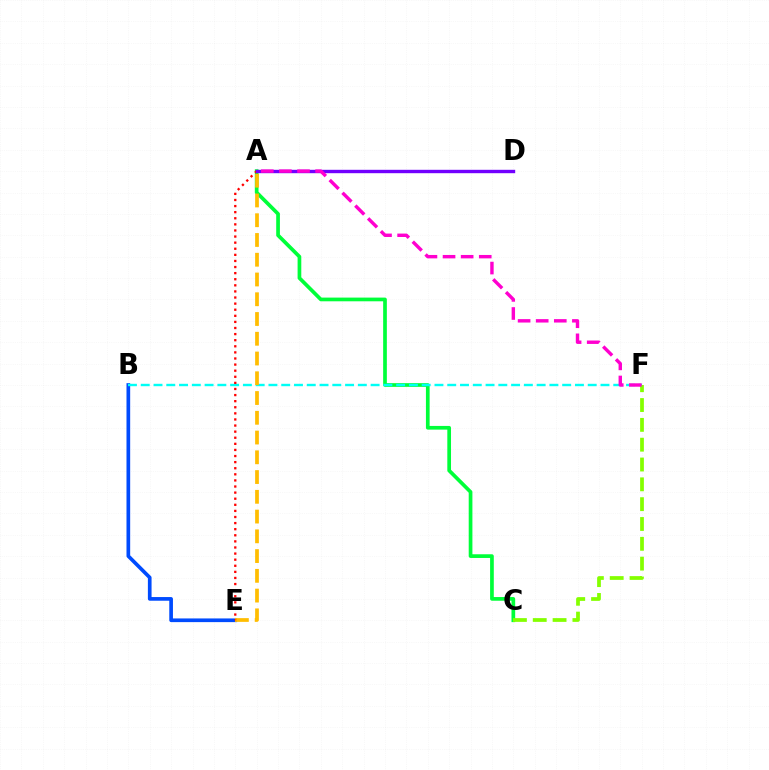{('A', 'C'): [{'color': '#00ff39', 'line_style': 'solid', 'thickness': 2.66}], ('B', 'E'): [{'color': '#004bff', 'line_style': 'solid', 'thickness': 2.65}], ('B', 'F'): [{'color': '#00fff6', 'line_style': 'dashed', 'thickness': 1.73}], ('C', 'F'): [{'color': '#84ff00', 'line_style': 'dashed', 'thickness': 2.69}], ('A', 'E'): [{'color': '#ffbd00', 'line_style': 'dashed', 'thickness': 2.68}, {'color': '#ff0000', 'line_style': 'dotted', 'thickness': 1.66}], ('A', 'D'): [{'color': '#7200ff', 'line_style': 'solid', 'thickness': 2.44}], ('A', 'F'): [{'color': '#ff00cf', 'line_style': 'dashed', 'thickness': 2.46}]}